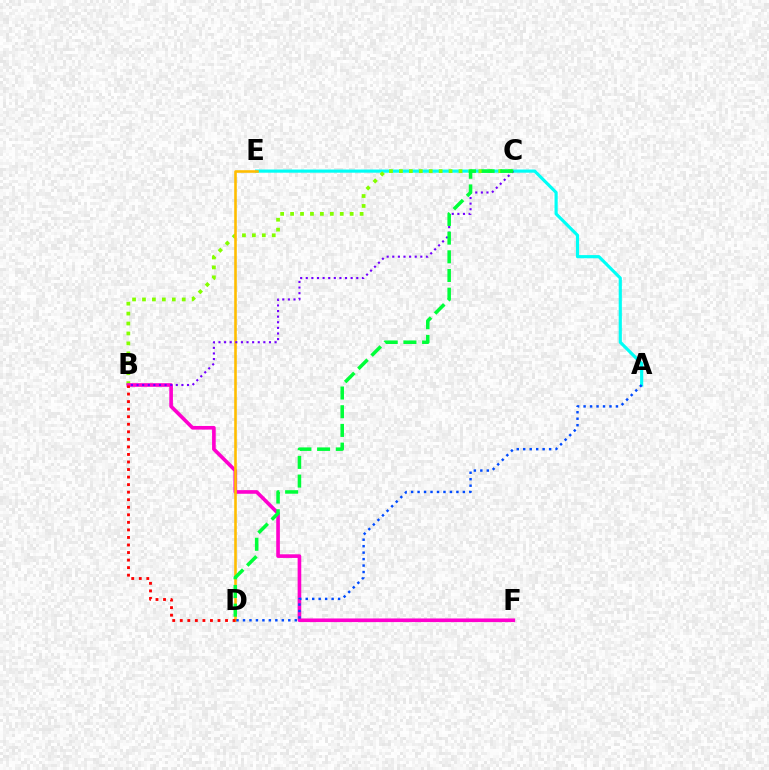{('A', 'E'): [{'color': '#00fff6', 'line_style': 'solid', 'thickness': 2.27}], ('B', 'C'): [{'color': '#84ff00', 'line_style': 'dotted', 'thickness': 2.7}, {'color': '#7200ff', 'line_style': 'dotted', 'thickness': 1.52}], ('B', 'F'): [{'color': '#ff00cf', 'line_style': 'solid', 'thickness': 2.62}], ('D', 'E'): [{'color': '#ffbd00', 'line_style': 'solid', 'thickness': 1.87}], ('B', 'D'): [{'color': '#ff0000', 'line_style': 'dotted', 'thickness': 2.05}], ('A', 'D'): [{'color': '#004bff', 'line_style': 'dotted', 'thickness': 1.76}], ('C', 'D'): [{'color': '#00ff39', 'line_style': 'dashed', 'thickness': 2.54}]}